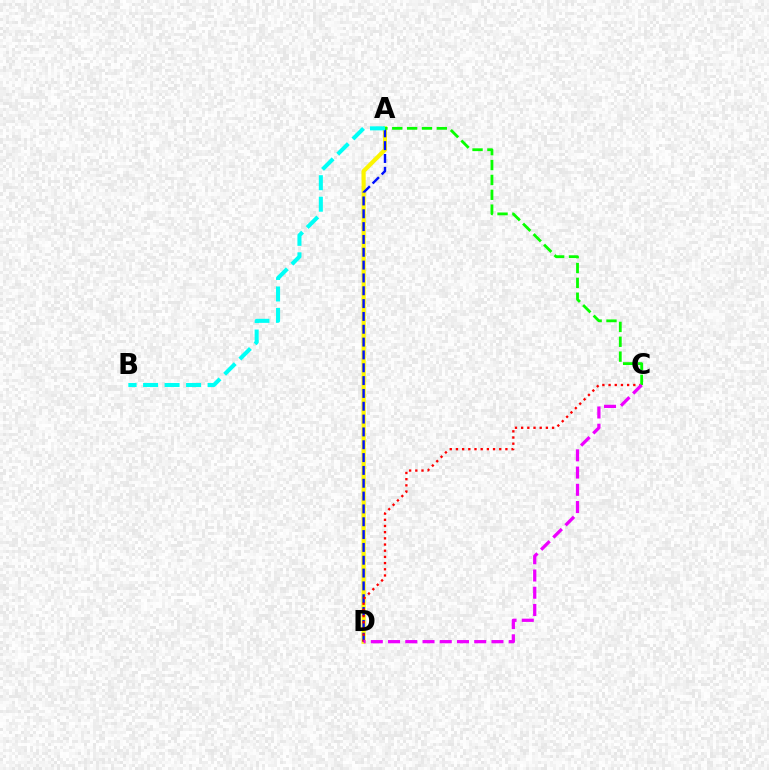{('A', 'D'): [{'color': '#fcf500', 'line_style': 'solid', 'thickness': 2.97}, {'color': '#0010ff', 'line_style': 'dashed', 'thickness': 1.74}], ('A', 'B'): [{'color': '#00fff6', 'line_style': 'dashed', 'thickness': 2.92}], ('C', 'D'): [{'color': '#ff0000', 'line_style': 'dotted', 'thickness': 1.68}, {'color': '#ee00ff', 'line_style': 'dashed', 'thickness': 2.34}], ('A', 'C'): [{'color': '#08ff00', 'line_style': 'dashed', 'thickness': 2.02}]}